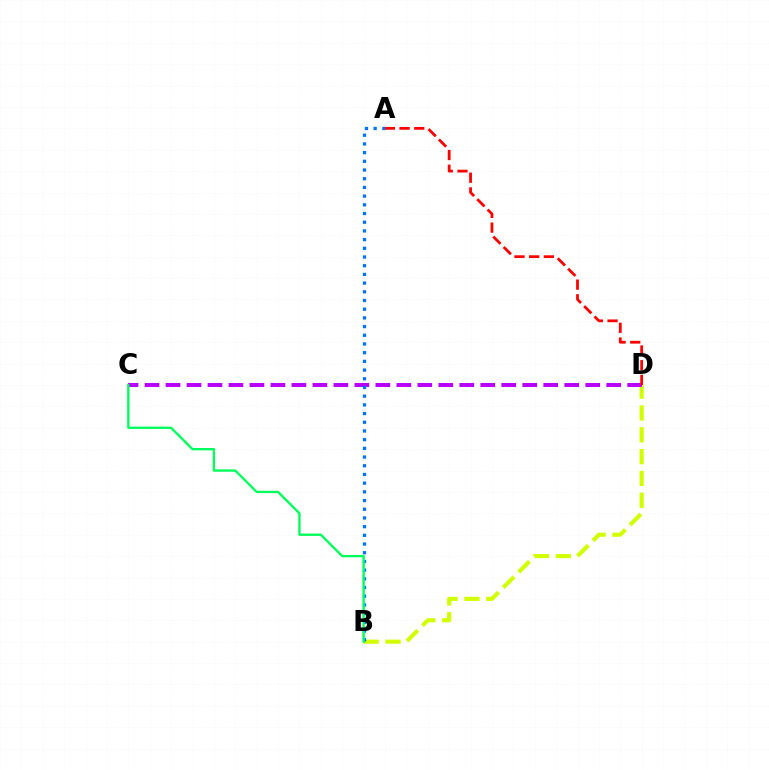{('B', 'D'): [{'color': '#d1ff00', 'line_style': 'dashed', 'thickness': 2.96}], ('C', 'D'): [{'color': '#b900ff', 'line_style': 'dashed', 'thickness': 2.85}], ('A', 'B'): [{'color': '#0074ff', 'line_style': 'dotted', 'thickness': 2.36}], ('B', 'C'): [{'color': '#00ff5c', 'line_style': 'solid', 'thickness': 1.69}], ('A', 'D'): [{'color': '#ff0000', 'line_style': 'dashed', 'thickness': 2.0}]}